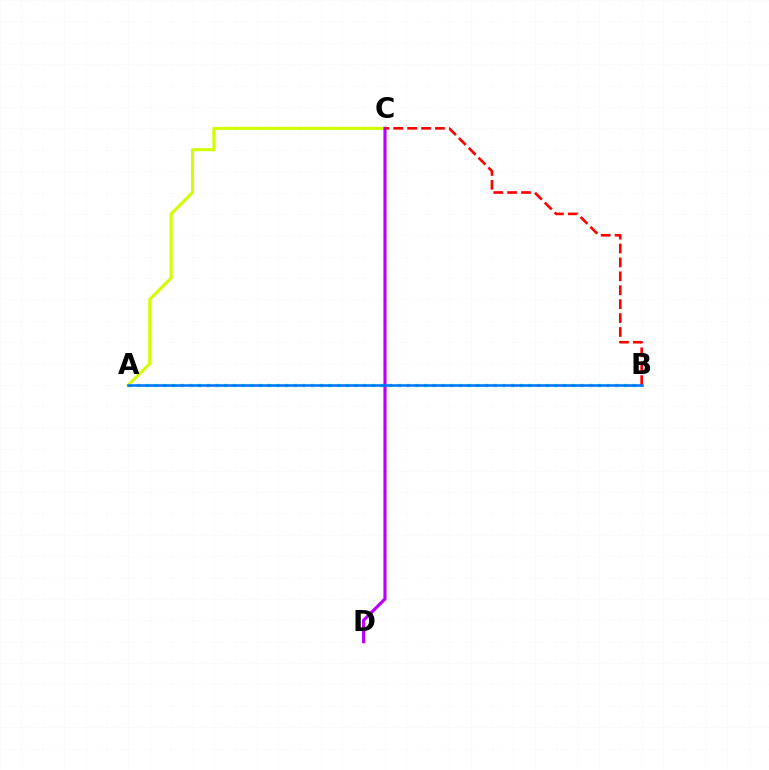{('A', 'B'): [{'color': '#00ff5c', 'line_style': 'dotted', 'thickness': 2.36}, {'color': '#0074ff', 'line_style': 'solid', 'thickness': 1.85}], ('A', 'C'): [{'color': '#d1ff00', 'line_style': 'solid', 'thickness': 2.2}], ('C', 'D'): [{'color': '#b900ff', 'line_style': 'solid', 'thickness': 2.27}], ('B', 'C'): [{'color': '#ff0000', 'line_style': 'dashed', 'thickness': 1.89}]}